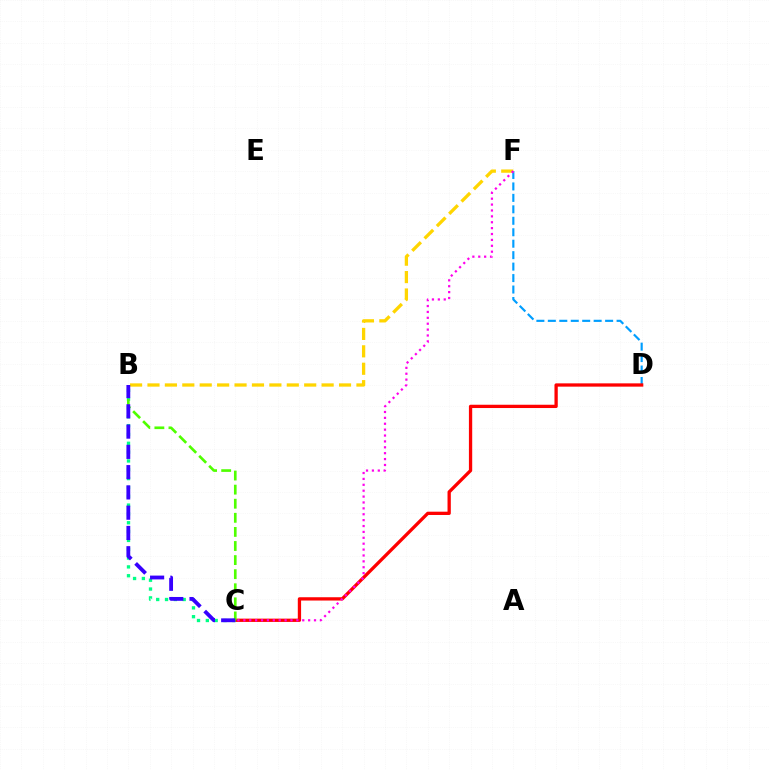{('D', 'F'): [{'color': '#009eff', 'line_style': 'dashed', 'thickness': 1.56}], ('C', 'D'): [{'color': '#ff0000', 'line_style': 'solid', 'thickness': 2.37}], ('B', 'C'): [{'color': '#00ff86', 'line_style': 'dotted', 'thickness': 2.4}, {'color': '#4fff00', 'line_style': 'dashed', 'thickness': 1.91}, {'color': '#3700ff', 'line_style': 'dashed', 'thickness': 2.75}], ('B', 'F'): [{'color': '#ffd500', 'line_style': 'dashed', 'thickness': 2.37}], ('C', 'F'): [{'color': '#ff00ed', 'line_style': 'dotted', 'thickness': 1.6}]}